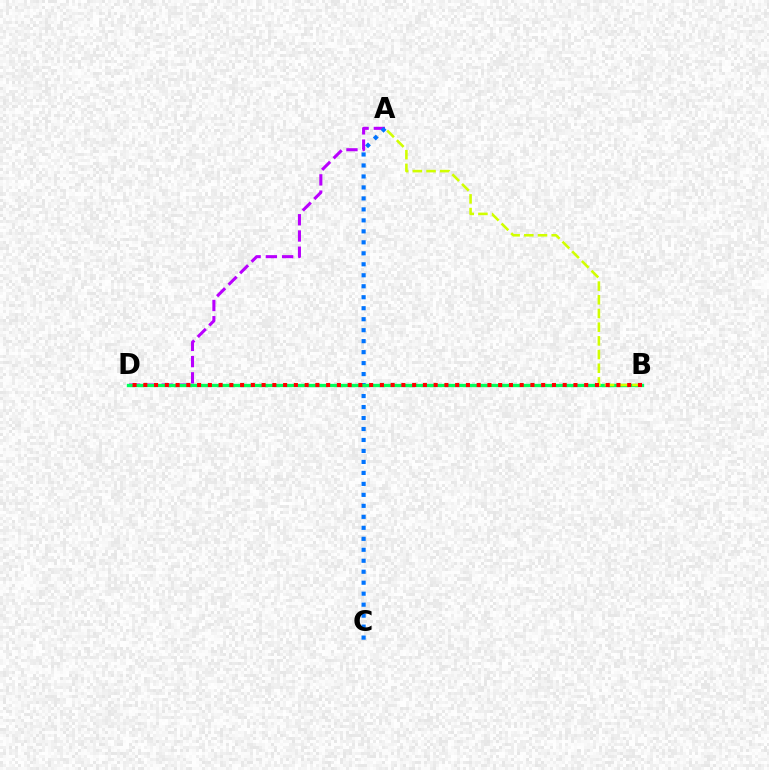{('A', 'D'): [{'color': '#b900ff', 'line_style': 'dashed', 'thickness': 2.21}], ('A', 'C'): [{'color': '#0074ff', 'line_style': 'dotted', 'thickness': 2.98}], ('B', 'D'): [{'color': '#00ff5c', 'line_style': 'solid', 'thickness': 2.39}, {'color': '#ff0000', 'line_style': 'dotted', 'thickness': 2.92}], ('A', 'B'): [{'color': '#d1ff00', 'line_style': 'dashed', 'thickness': 1.86}]}